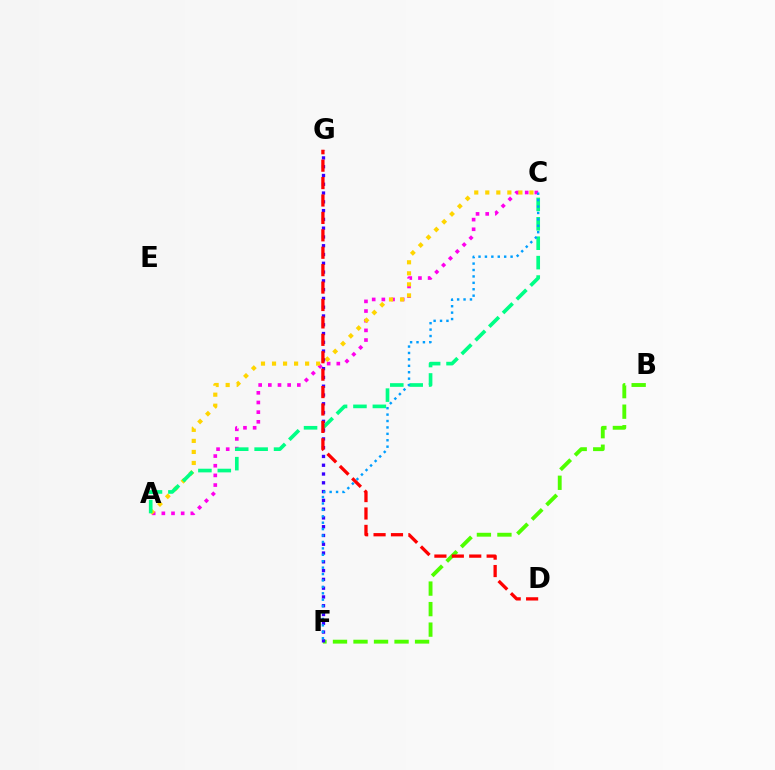{('B', 'F'): [{'color': '#4fff00', 'line_style': 'dashed', 'thickness': 2.79}], ('A', 'C'): [{'color': '#ff00ed', 'line_style': 'dotted', 'thickness': 2.63}, {'color': '#ffd500', 'line_style': 'dotted', 'thickness': 3.0}, {'color': '#00ff86', 'line_style': 'dashed', 'thickness': 2.64}], ('F', 'G'): [{'color': '#3700ff', 'line_style': 'dotted', 'thickness': 2.39}], ('D', 'G'): [{'color': '#ff0000', 'line_style': 'dashed', 'thickness': 2.37}], ('C', 'F'): [{'color': '#009eff', 'line_style': 'dotted', 'thickness': 1.74}]}